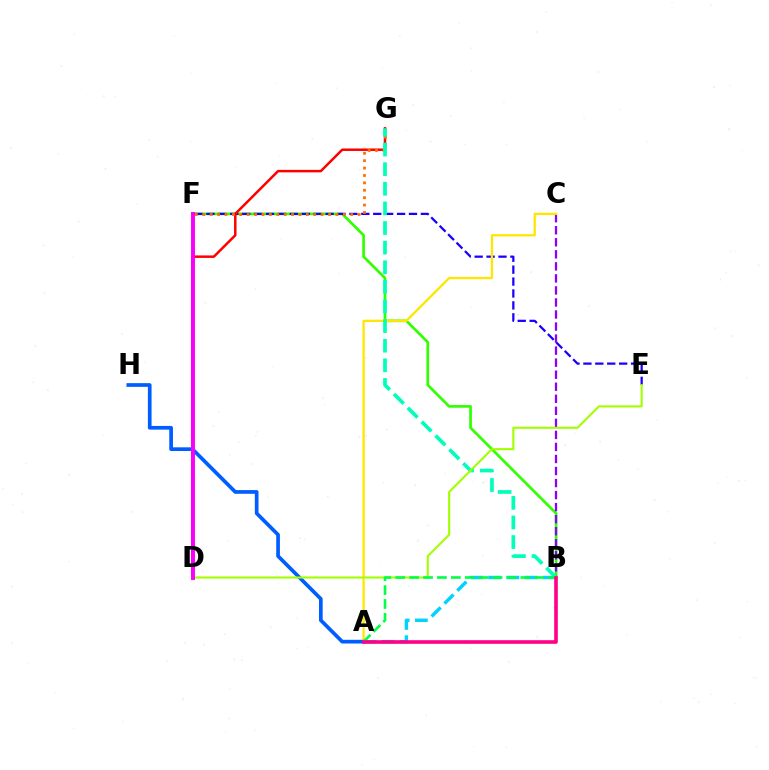{('B', 'F'): [{'color': '#31ff00', 'line_style': 'solid', 'thickness': 1.94}], ('E', 'F'): [{'color': '#1900ff', 'line_style': 'dashed', 'thickness': 1.62}], ('A', 'B'): [{'color': '#00d3ff', 'line_style': 'dashed', 'thickness': 2.47}, {'color': '#00ff45', 'line_style': 'dashed', 'thickness': 1.89}, {'color': '#ff0088', 'line_style': 'solid', 'thickness': 2.6}], ('D', 'G'): [{'color': '#ff0000', 'line_style': 'solid', 'thickness': 1.8}], ('B', 'C'): [{'color': '#8a00ff', 'line_style': 'dashed', 'thickness': 1.64}], ('F', 'G'): [{'color': '#ff7000', 'line_style': 'dotted', 'thickness': 2.01}], ('A', 'C'): [{'color': '#ffe600', 'line_style': 'solid', 'thickness': 1.65}], ('B', 'G'): [{'color': '#00ffbb', 'line_style': 'dashed', 'thickness': 2.66}], ('A', 'H'): [{'color': '#005dff', 'line_style': 'solid', 'thickness': 2.66}], ('D', 'E'): [{'color': '#a2ff00', 'line_style': 'solid', 'thickness': 1.51}], ('D', 'F'): [{'color': '#fa00f9', 'line_style': 'solid', 'thickness': 2.83}]}